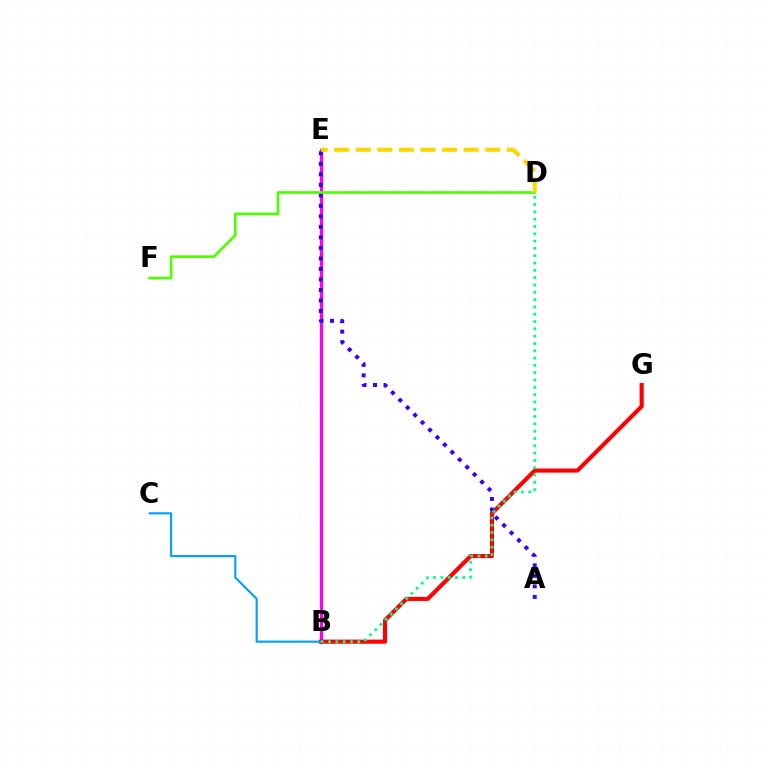{('B', 'E'): [{'color': '#ff00ed', 'line_style': 'solid', 'thickness': 2.37}], ('B', 'G'): [{'color': '#ff0000', 'line_style': 'solid', 'thickness': 2.96}], ('A', 'E'): [{'color': '#3700ff', 'line_style': 'dotted', 'thickness': 2.86}], ('D', 'F'): [{'color': '#4fff00', 'line_style': 'solid', 'thickness': 1.93}], ('B', 'C'): [{'color': '#009eff', 'line_style': 'solid', 'thickness': 1.53}], ('B', 'D'): [{'color': '#00ff86', 'line_style': 'dotted', 'thickness': 1.99}], ('D', 'E'): [{'color': '#ffd500', 'line_style': 'dashed', 'thickness': 2.93}]}